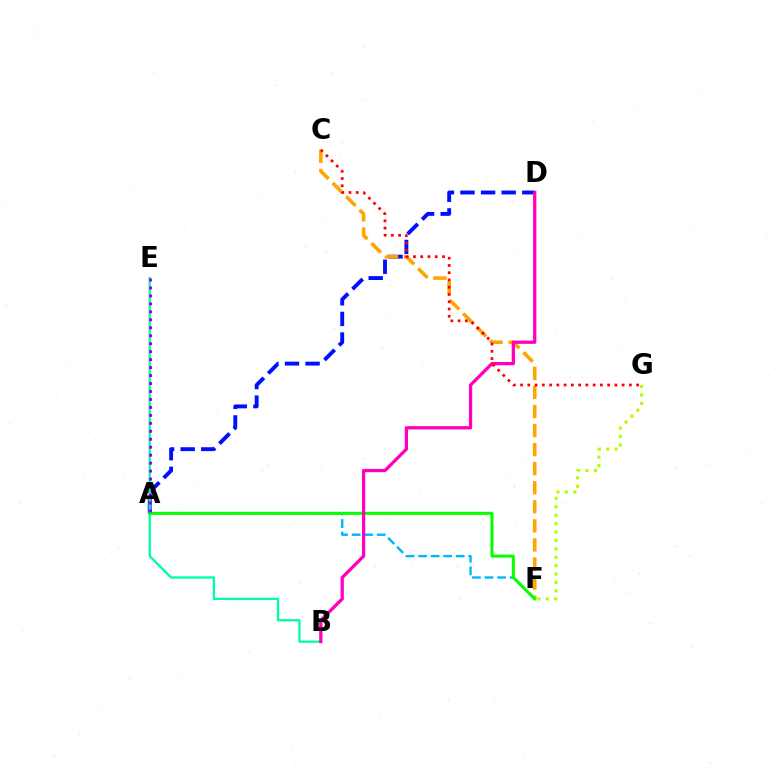{('A', 'D'): [{'color': '#0010ff', 'line_style': 'dashed', 'thickness': 2.8}], ('A', 'F'): [{'color': '#00b5ff', 'line_style': 'dashed', 'thickness': 1.7}, {'color': '#08ff00', 'line_style': 'solid', 'thickness': 2.18}], ('F', 'G'): [{'color': '#b3ff00', 'line_style': 'dotted', 'thickness': 2.28}], ('C', 'F'): [{'color': '#ffa500', 'line_style': 'dashed', 'thickness': 2.59}], ('B', 'E'): [{'color': '#00ff9d', 'line_style': 'solid', 'thickness': 1.65}], ('A', 'E'): [{'color': '#9b00ff', 'line_style': 'dotted', 'thickness': 2.16}], ('B', 'D'): [{'color': '#ff00bd', 'line_style': 'solid', 'thickness': 2.35}], ('C', 'G'): [{'color': '#ff0000', 'line_style': 'dotted', 'thickness': 1.97}]}